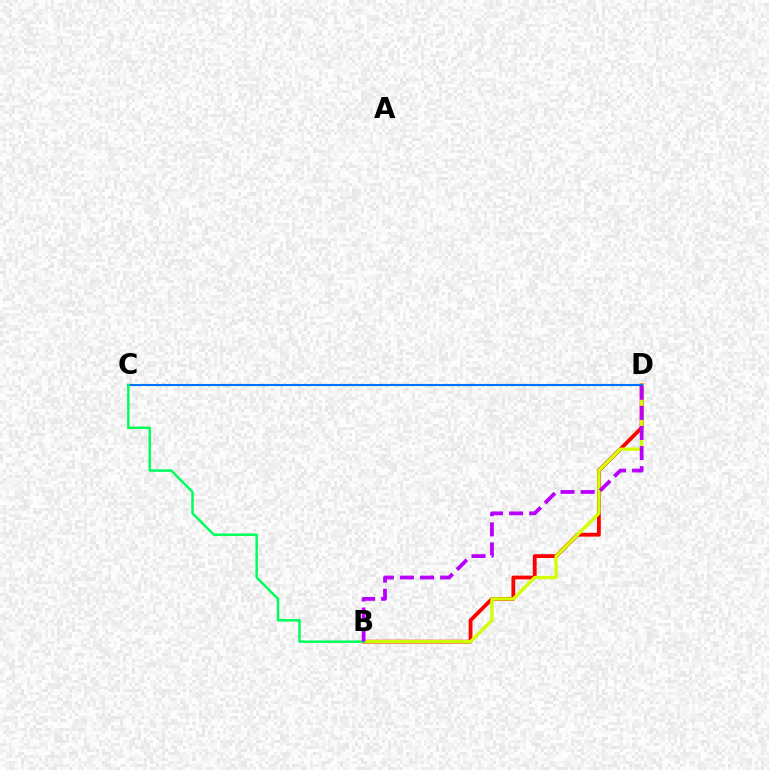{('B', 'D'): [{'color': '#ff0000', 'line_style': 'solid', 'thickness': 2.74}, {'color': '#d1ff00', 'line_style': 'solid', 'thickness': 2.38}, {'color': '#b900ff', 'line_style': 'dashed', 'thickness': 2.73}], ('C', 'D'): [{'color': '#0074ff', 'line_style': 'solid', 'thickness': 1.53}], ('B', 'C'): [{'color': '#00ff5c', 'line_style': 'solid', 'thickness': 1.79}]}